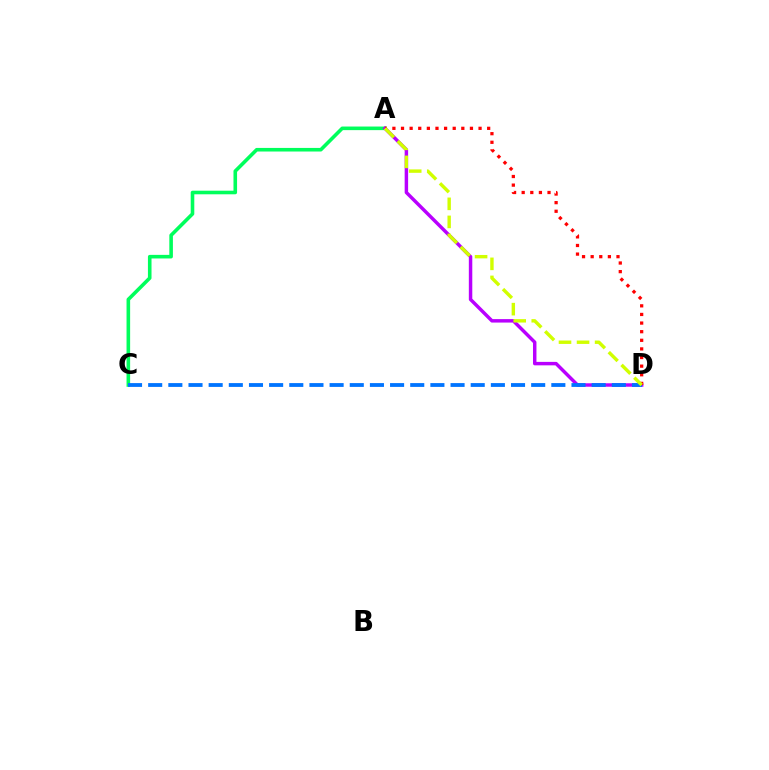{('A', 'C'): [{'color': '#00ff5c', 'line_style': 'solid', 'thickness': 2.59}], ('A', 'D'): [{'color': '#b900ff', 'line_style': 'solid', 'thickness': 2.49}, {'color': '#ff0000', 'line_style': 'dotted', 'thickness': 2.34}, {'color': '#d1ff00', 'line_style': 'dashed', 'thickness': 2.45}], ('C', 'D'): [{'color': '#0074ff', 'line_style': 'dashed', 'thickness': 2.74}]}